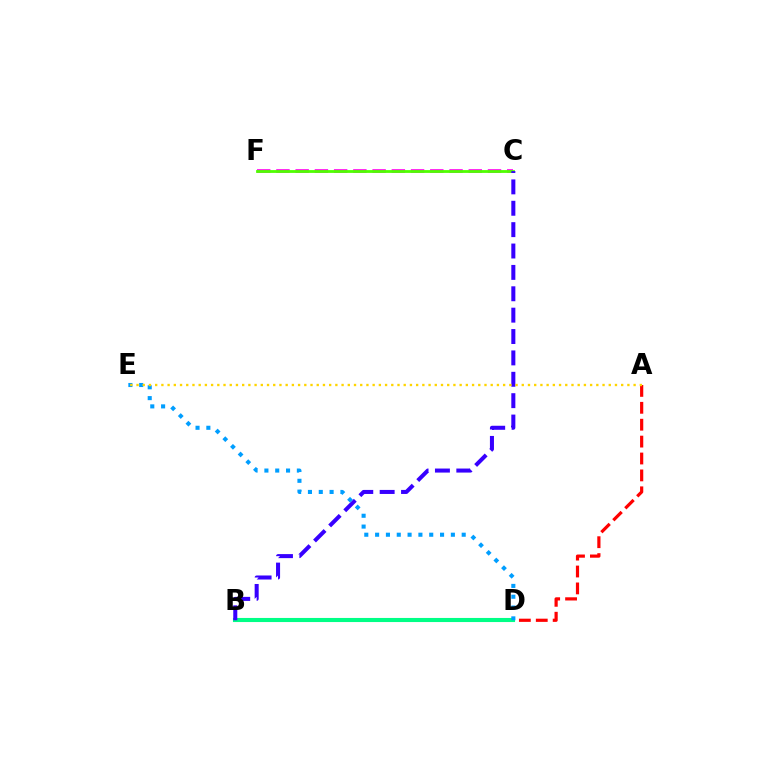{('A', 'B'): [{'color': '#ff0000', 'line_style': 'dashed', 'thickness': 2.3}], ('C', 'F'): [{'color': '#ff00ed', 'line_style': 'dashed', 'thickness': 2.61}, {'color': '#4fff00', 'line_style': 'solid', 'thickness': 2.01}], ('B', 'D'): [{'color': '#00ff86', 'line_style': 'solid', 'thickness': 2.95}], ('B', 'C'): [{'color': '#3700ff', 'line_style': 'dashed', 'thickness': 2.9}], ('D', 'E'): [{'color': '#009eff', 'line_style': 'dotted', 'thickness': 2.94}], ('A', 'E'): [{'color': '#ffd500', 'line_style': 'dotted', 'thickness': 1.69}]}